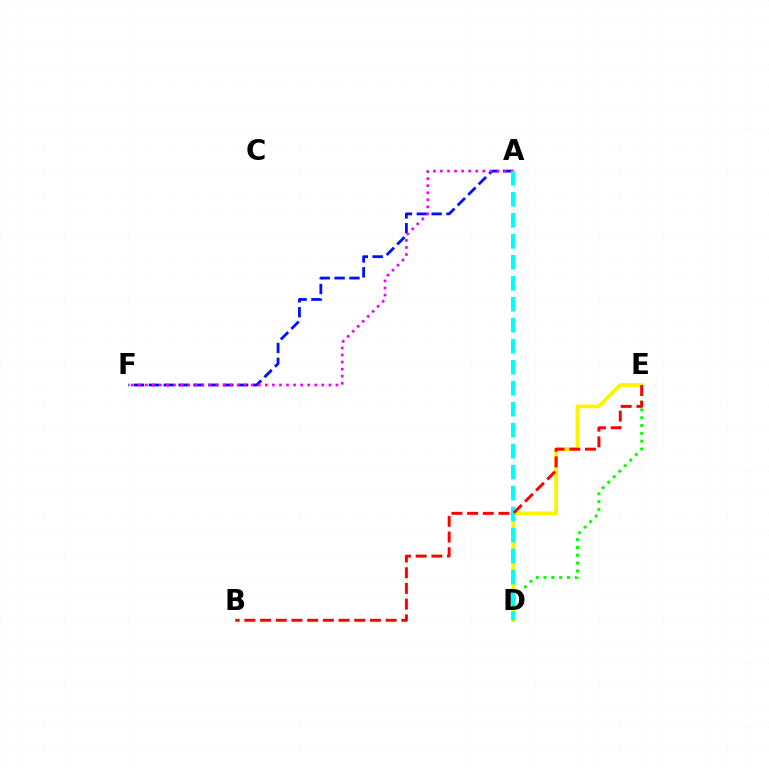{('A', 'F'): [{'color': '#0010ff', 'line_style': 'dashed', 'thickness': 2.02}, {'color': '#ee00ff', 'line_style': 'dotted', 'thickness': 1.92}], ('D', 'E'): [{'color': '#fcf500', 'line_style': 'solid', 'thickness': 2.7}, {'color': '#08ff00', 'line_style': 'dotted', 'thickness': 2.12}], ('A', 'D'): [{'color': '#00fff6', 'line_style': 'dashed', 'thickness': 2.85}], ('B', 'E'): [{'color': '#ff0000', 'line_style': 'dashed', 'thickness': 2.13}]}